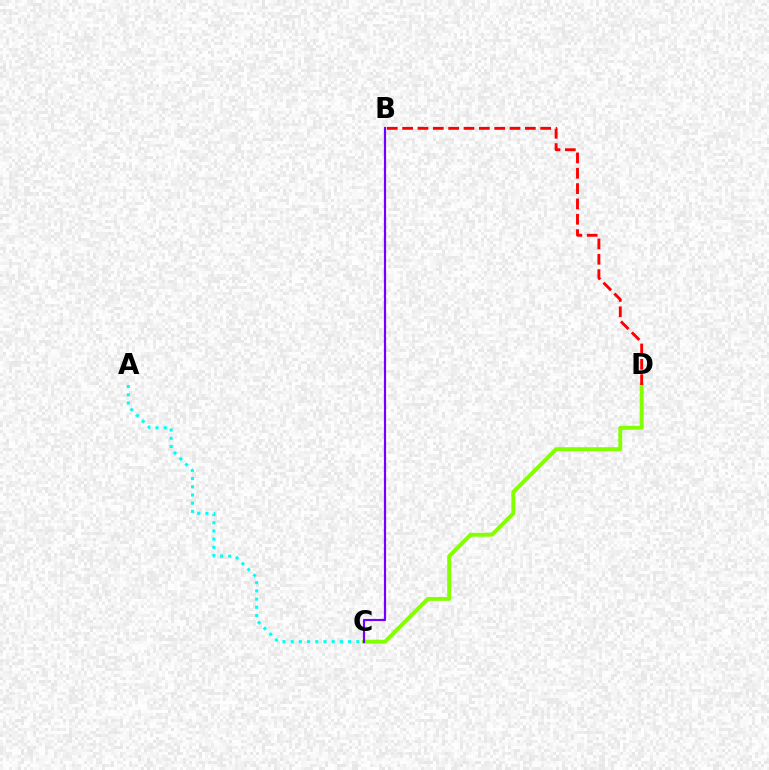{('C', 'D'): [{'color': '#84ff00', 'line_style': 'solid', 'thickness': 2.81}], ('B', 'C'): [{'color': '#7200ff', 'line_style': 'solid', 'thickness': 1.57}], ('B', 'D'): [{'color': '#ff0000', 'line_style': 'dashed', 'thickness': 2.08}], ('A', 'C'): [{'color': '#00fff6', 'line_style': 'dotted', 'thickness': 2.23}]}